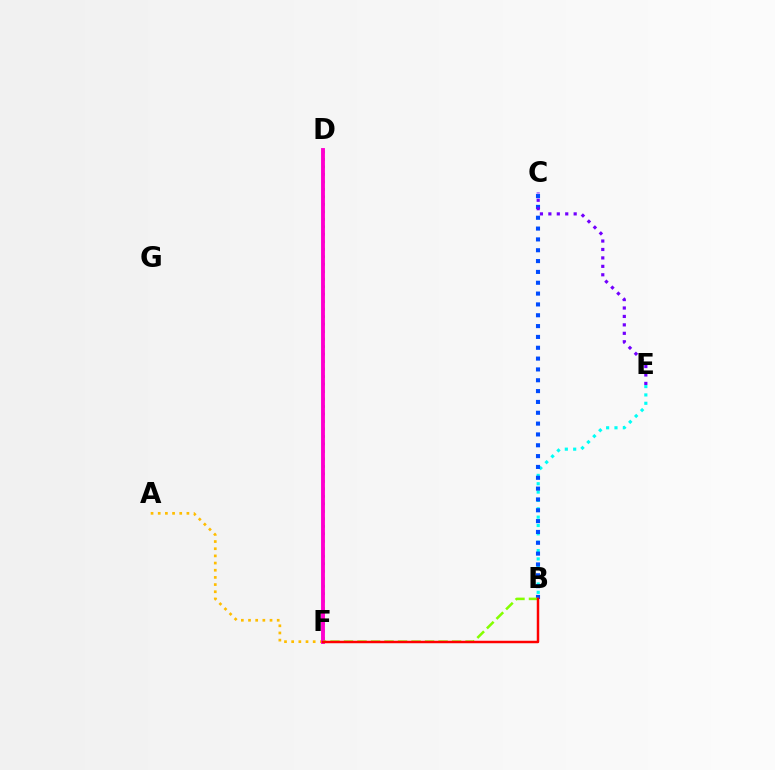{('B', 'E'): [{'color': '#00fff6', 'line_style': 'dotted', 'thickness': 2.27}], ('B', 'C'): [{'color': '#004bff', 'line_style': 'dotted', 'thickness': 2.94}], ('D', 'F'): [{'color': '#00ff39', 'line_style': 'dotted', 'thickness': 2.03}, {'color': '#ff00cf', 'line_style': 'solid', 'thickness': 2.8}], ('A', 'F'): [{'color': '#ffbd00', 'line_style': 'dotted', 'thickness': 1.95}], ('C', 'E'): [{'color': '#7200ff', 'line_style': 'dotted', 'thickness': 2.29}], ('B', 'F'): [{'color': '#84ff00', 'line_style': 'dashed', 'thickness': 1.83}, {'color': '#ff0000', 'line_style': 'solid', 'thickness': 1.78}]}